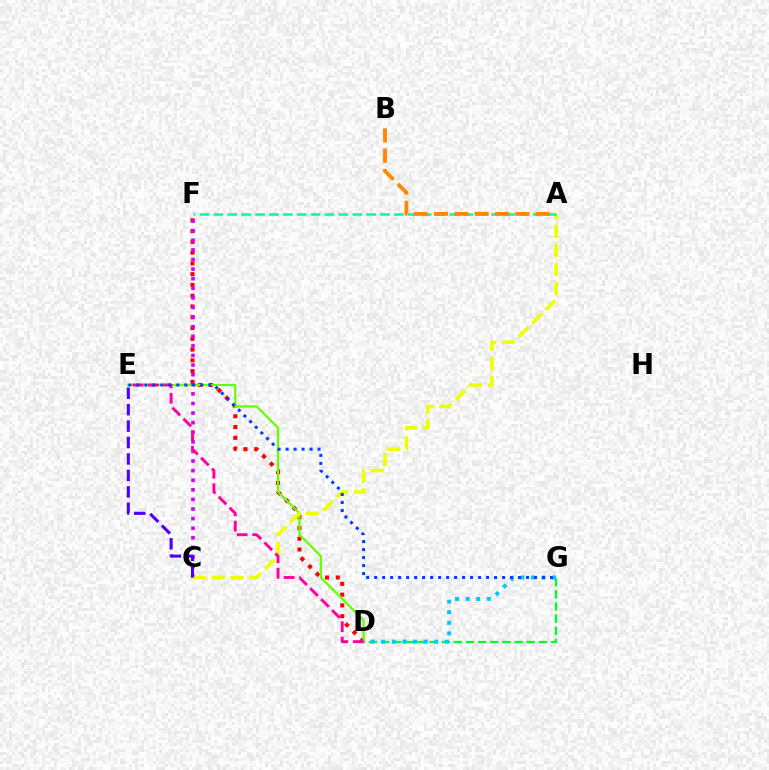{('D', 'F'): [{'color': '#ff0000', 'line_style': 'dotted', 'thickness': 2.93}], ('D', 'E'): [{'color': '#66ff00', 'line_style': 'solid', 'thickness': 1.62}, {'color': '#ff00a0', 'line_style': 'dashed', 'thickness': 2.1}], ('C', 'F'): [{'color': '#d600ff', 'line_style': 'dotted', 'thickness': 2.61}], ('D', 'G'): [{'color': '#00ff27', 'line_style': 'dashed', 'thickness': 1.65}, {'color': '#00c7ff', 'line_style': 'dotted', 'thickness': 2.88}], ('A', 'C'): [{'color': '#eeff00', 'line_style': 'dashed', 'thickness': 2.58}], ('A', 'F'): [{'color': '#00ffaf', 'line_style': 'dashed', 'thickness': 1.89}], ('A', 'B'): [{'color': '#ff8800', 'line_style': 'dashed', 'thickness': 2.76}], ('C', 'E'): [{'color': '#4f00ff', 'line_style': 'dashed', 'thickness': 2.23}], ('E', 'G'): [{'color': '#003fff', 'line_style': 'dotted', 'thickness': 2.17}]}